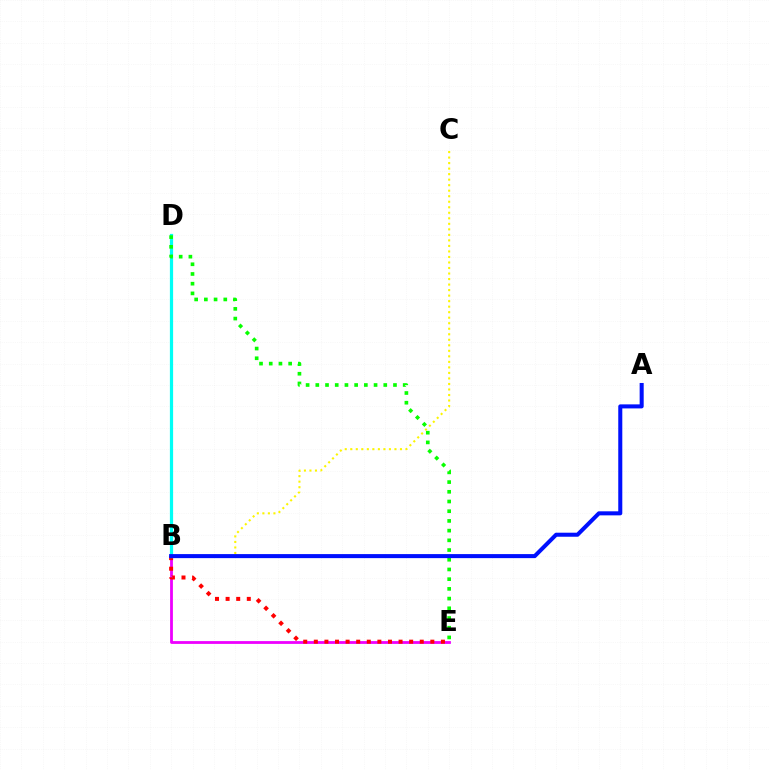{('B', 'E'): [{'color': '#ee00ff', 'line_style': 'solid', 'thickness': 2.01}, {'color': '#ff0000', 'line_style': 'dotted', 'thickness': 2.88}], ('B', 'D'): [{'color': '#00fff6', 'line_style': 'solid', 'thickness': 2.32}], ('D', 'E'): [{'color': '#08ff00', 'line_style': 'dotted', 'thickness': 2.64}], ('B', 'C'): [{'color': '#fcf500', 'line_style': 'dotted', 'thickness': 1.5}], ('A', 'B'): [{'color': '#0010ff', 'line_style': 'solid', 'thickness': 2.91}]}